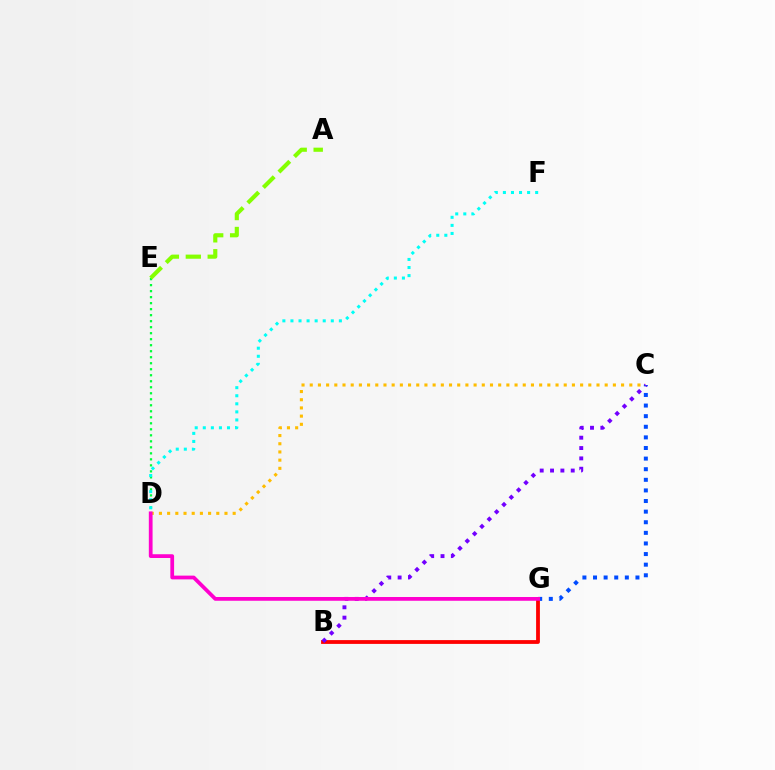{('C', 'G'): [{'color': '#004bff', 'line_style': 'dotted', 'thickness': 2.88}], ('D', 'E'): [{'color': '#00ff39', 'line_style': 'dotted', 'thickness': 1.63}], ('A', 'E'): [{'color': '#84ff00', 'line_style': 'dashed', 'thickness': 2.97}], ('B', 'G'): [{'color': '#ff0000', 'line_style': 'solid', 'thickness': 2.73}], ('C', 'D'): [{'color': '#ffbd00', 'line_style': 'dotted', 'thickness': 2.23}], ('B', 'C'): [{'color': '#7200ff', 'line_style': 'dotted', 'thickness': 2.81}], ('D', 'F'): [{'color': '#00fff6', 'line_style': 'dotted', 'thickness': 2.19}], ('D', 'G'): [{'color': '#ff00cf', 'line_style': 'solid', 'thickness': 2.7}]}